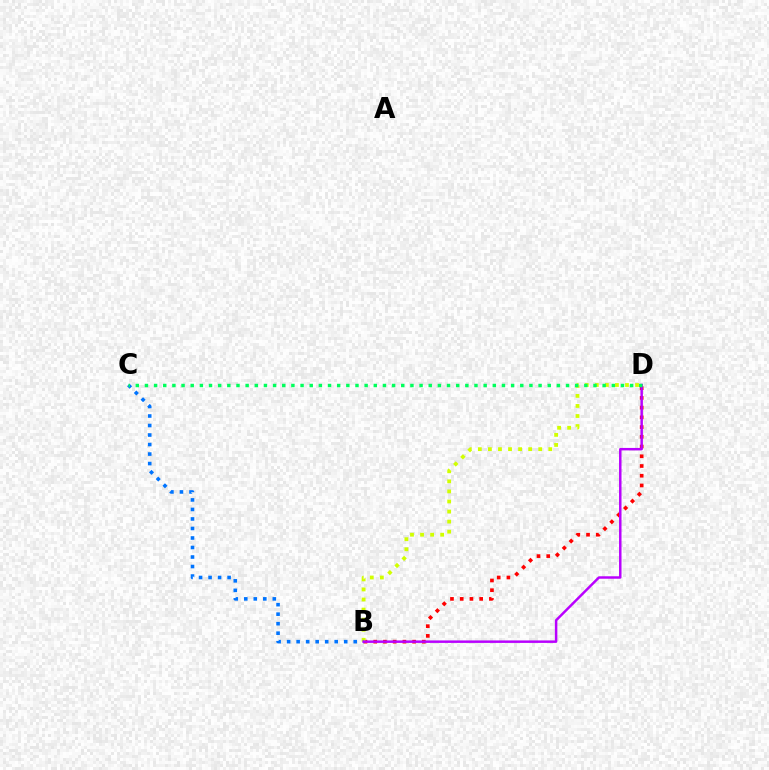{('B', 'D'): [{'color': '#ff0000', 'line_style': 'dotted', 'thickness': 2.64}, {'color': '#d1ff00', 'line_style': 'dotted', 'thickness': 2.73}, {'color': '#b900ff', 'line_style': 'solid', 'thickness': 1.78}], ('B', 'C'): [{'color': '#0074ff', 'line_style': 'dotted', 'thickness': 2.59}], ('C', 'D'): [{'color': '#00ff5c', 'line_style': 'dotted', 'thickness': 2.49}]}